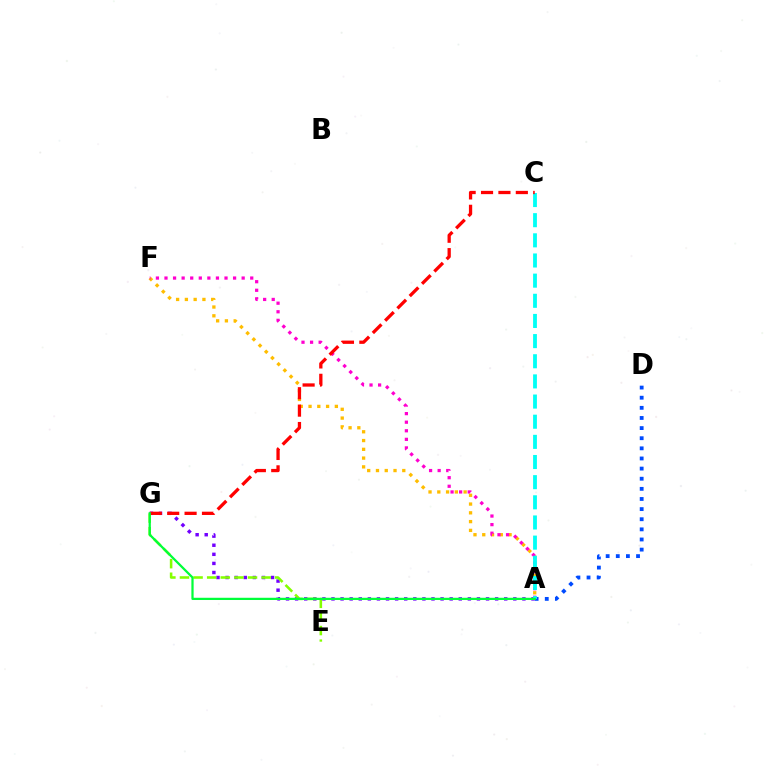{('A', 'F'): [{'color': '#ffbd00', 'line_style': 'dotted', 'thickness': 2.38}, {'color': '#ff00cf', 'line_style': 'dotted', 'thickness': 2.33}], ('A', 'D'): [{'color': '#004bff', 'line_style': 'dotted', 'thickness': 2.75}], ('A', 'G'): [{'color': '#7200ff', 'line_style': 'dotted', 'thickness': 2.47}, {'color': '#00ff39', 'line_style': 'solid', 'thickness': 1.61}], ('A', 'C'): [{'color': '#00fff6', 'line_style': 'dashed', 'thickness': 2.74}], ('E', 'G'): [{'color': '#84ff00', 'line_style': 'dashed', 'thickness': 1.85}], ('C', 'G'): [{'color': '#ff0000', 'line_style': 'dashed', 'thickness': 2.36}]}